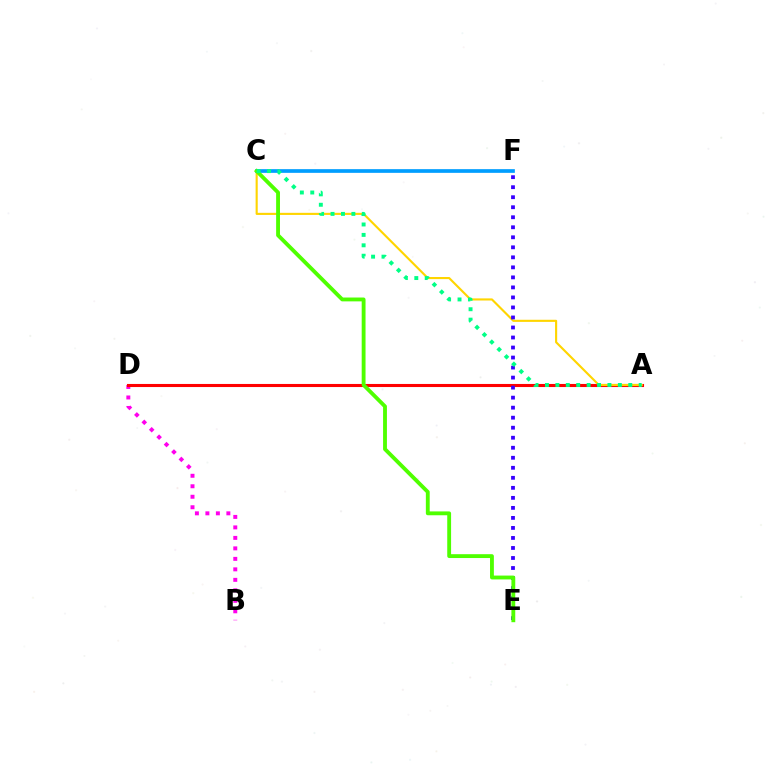{('B', 'D'): [{'color': '#ff00ed', 'line_style': 'dotted', 'thickness': 2.85}], ('A', 'D'): [{'color': '#ff0000', 'line_style': 'solid', 'thickness': 2.22}], ('A', 'C'): [{'color': '#ffd500', 'line_style': 'solid', 'thickness': 1.53}, {'color': '#00ff86', 'line_style': 'dotted', 'thickness': 2.83}], ('E', 'F'): [{'color': '#3700ff', 'line_style': 'dotted', 'thickness': 2.72}], ('C', 'F'): [{'color': '#009eff', 'line_style': 'solid', 'thickness': 2.66}], ('C', 'E'): [{'color': '#4fff00', 'line_style': 'solid', 'thickness': 2.77}]}